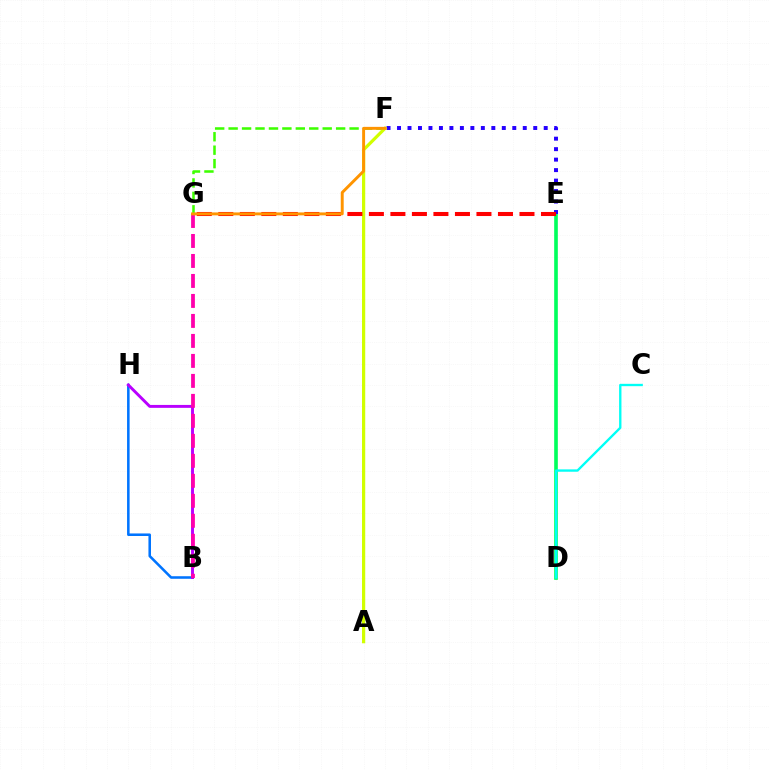{('D', 'E'): [{'color': '#00ff5c', 'line_style': 'solid', 'thickness': 2.62}], ('F', 'G'): [{'color': '#3dff00', 'line_style': 'dashed', 'thickness': 1.83}, {'color': '#ff9400', 'line_style': 'solid', 'thickness': 2.11}], ('E', 'F'): [{'color': '#2500ff', 'line_style': 'dotted', 'thickness': 2.85}], ('B', 'H'): [{'color': '#0074ff', 'line_style': 'solid', 'thickness': 1.84}, {'color': '#b900ff', 'line_style': 'solid', 'thickness': 2.1}], ('C', 'D'): [{'color': '#00fff6', 'line_style': 'solid', 'thickness': 1.69}], ('A', 'F'): [{'color': '#d1ff00', 'line_style': 'solid', 'thickness': 2.31}], ('E', 'G'): [{'color': '#ff0000', 'line_style': 'dashed', 'thickness': 2.92}], ('B', 'G'): [{'color': '#ff00ac', 'line_style': 'dashed', 'thickness': 2.72}]}